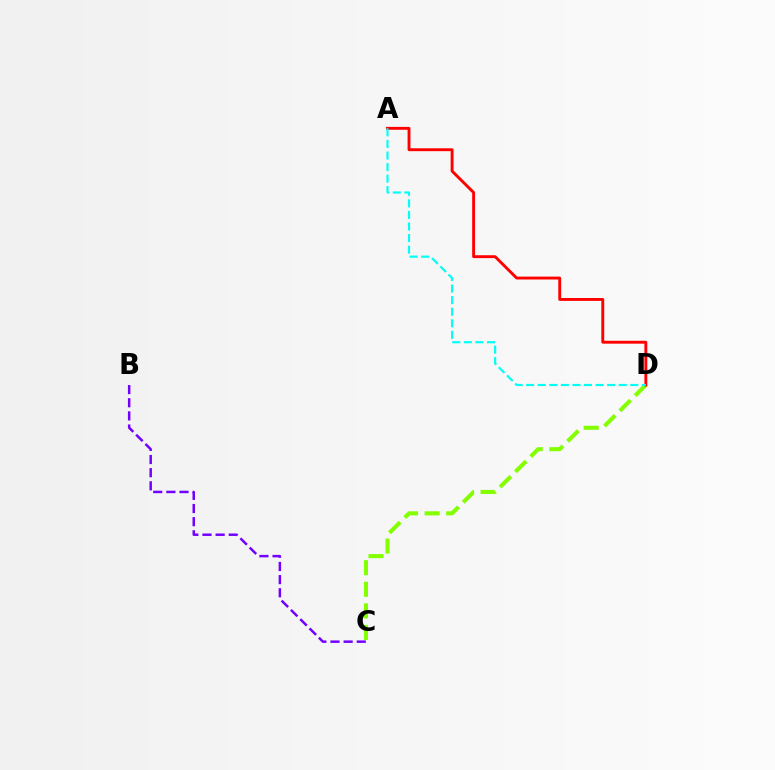{('C', 'D'): [{'color': '#84ff00', 'line_style': 'dashed', 'thickness': 2.93}], ('A', 'D'): [{'color': '#ff0000', 'line_style': 'solid', 'thickness': 2.08}, {'color': '#00fff6', 'line_style': 'dashed', 'thickness': 1.57}], ('B', 'C'): [{'color': '#7200ff', 'line_style': 'dashed', 'thickness': 1.79}]}